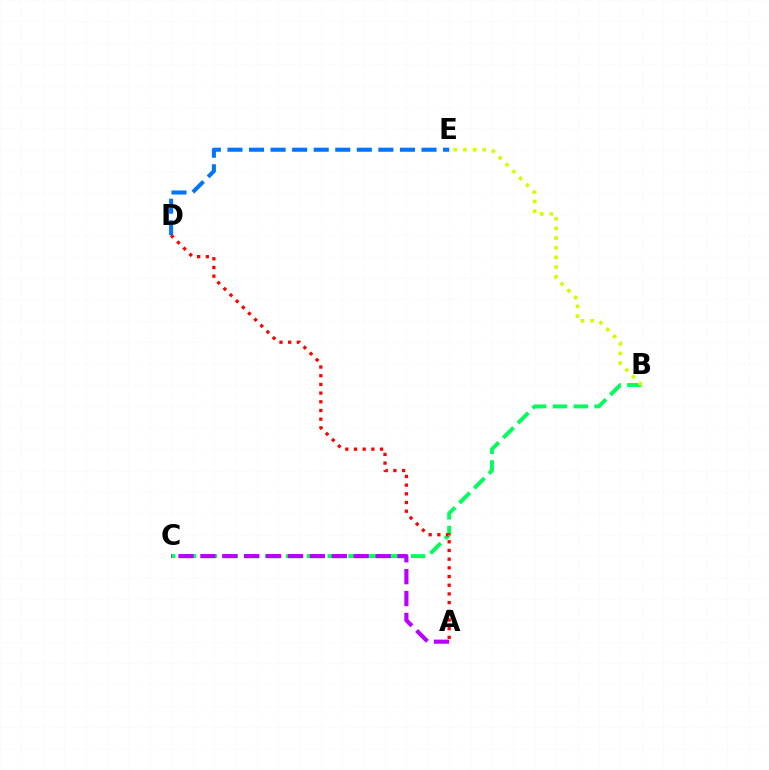{('B', 'C'): [{'color': '#00ff5c', 'line_style': 'dashed', 'thickness': 2.83}], ('A', 'C'): [{'color': '#b900ff', 'line_style': 'dashed', 'thickness': 2.98}], ('D', 'E'): [{'color': '#0074ff', 'line_style': 'dashed', 'thickness': 2.93}], ('B', 'E'): [{'color': '#d1ff00', 'line_style': 'dotted', 'thickness': 2.62}], ('A', 'D'): [{'color': '#ff0000', 'line_style': 'dotted', 'thickness': 2.36}]}